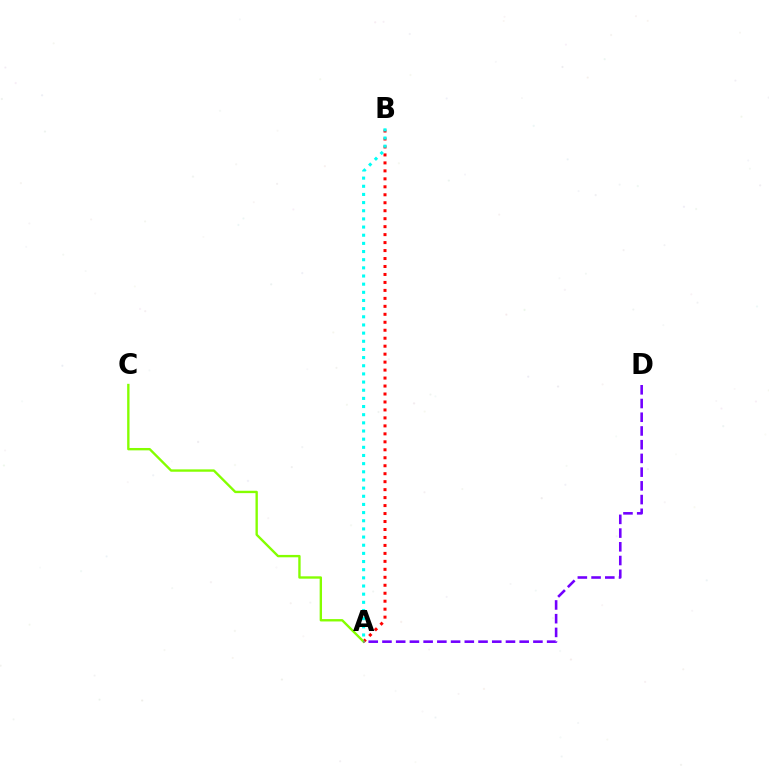{('A', 'B'): [{'color': '#ff0000', 'line_style': 'dotted', 'thickness': 2.17}, {'color': '#00fff6', 'line_style': 'dotted', 'thickness': 2.22}], ('A', 'C'): [{'color': '#84ff00', 'line_style': 'solid', 'thickness': 1.7}], ('A', 'D'): [{'color': '#7200ff', 'line_style': 'dashed', 'thickness': 1.86}]}